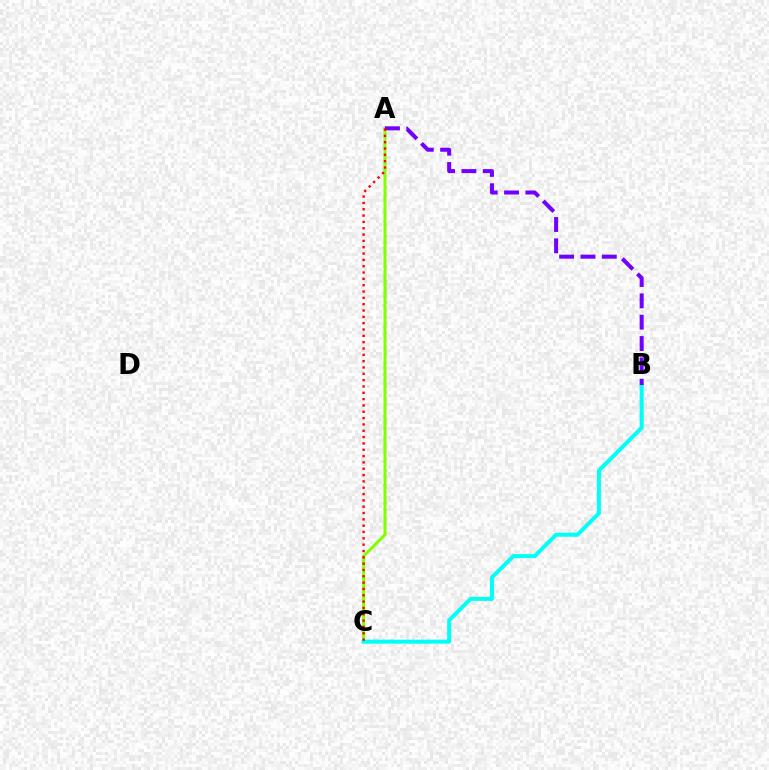{('A', 'C'): [{'color': '#84ff00', 'line_style': 'solid', 'thickness': 2.2}, {'color': '#ff0000', 'line_style': 'dotted', 'thickness': 1.72}], ('B', 'C'): [{'color': '#00fff6', 'line_style': 'solid', 'thickness': 2.89}], ('A', 'B'): [{'color': '#7200ff', 'line_style': 'dashed', 'thickness': 2.9}]}